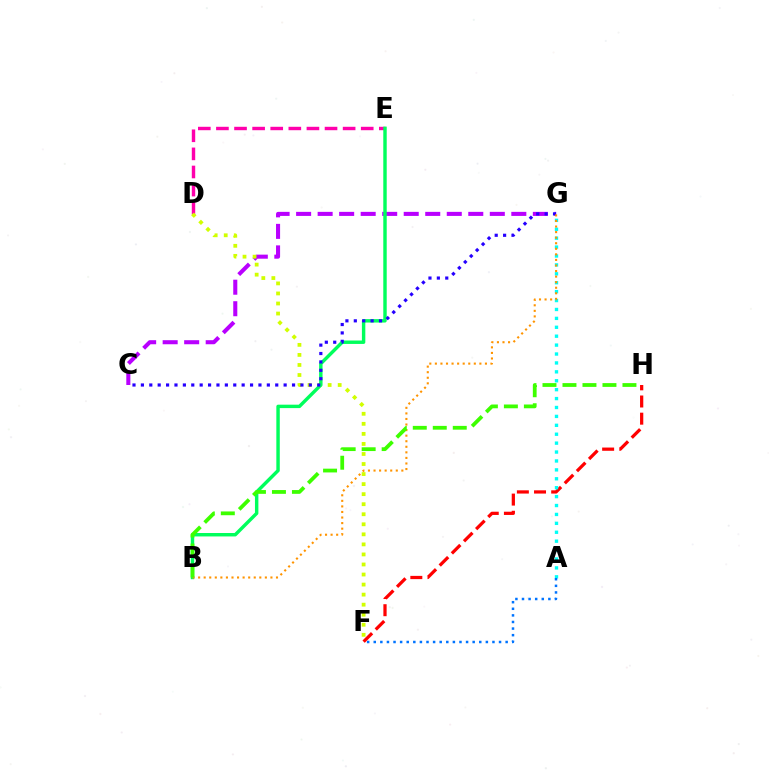{('D', 'E'): [{'color': '#ff00ac', 'line_style': 'dashed', 'thickness': 2.46}], ('C', 'G'): [{'color': '#b900ff', 'line_style': 'dashed', 'thickness': 2.92}, {'color': '#2500ff', 'line_style': 'dotted', 'thickness': 2.28}], ('D', 'F'): [{'color': '#d1ff00', 'line_style': 'dotted', 'thickness': 2.73}], ('B', 'E'): [{'color': '#00ff5c', 'line_style': 'solid', 'thickness': 2.47}], ('F', 'H'): [{'color': '#ff0000', 'line_style': 'dashed', 'thickness': 2.33}], ('A', 'G'): [{'color': '#00fff6', 'line_style': 'dotted', 'thickness': 2.42}], ('B', 'G'): [{'color': '#ff9400', 'line_style': 'dotted', 'thickness': 1.51}], ('B', 'H'): [{'color': '#3dff00', 'line_style': 'dashed', 'thickness': 2.72}], ('A', 'F'): [{'color': '#0074ff', 'line_style': 'dotted', 'thickness': 1.79}]}